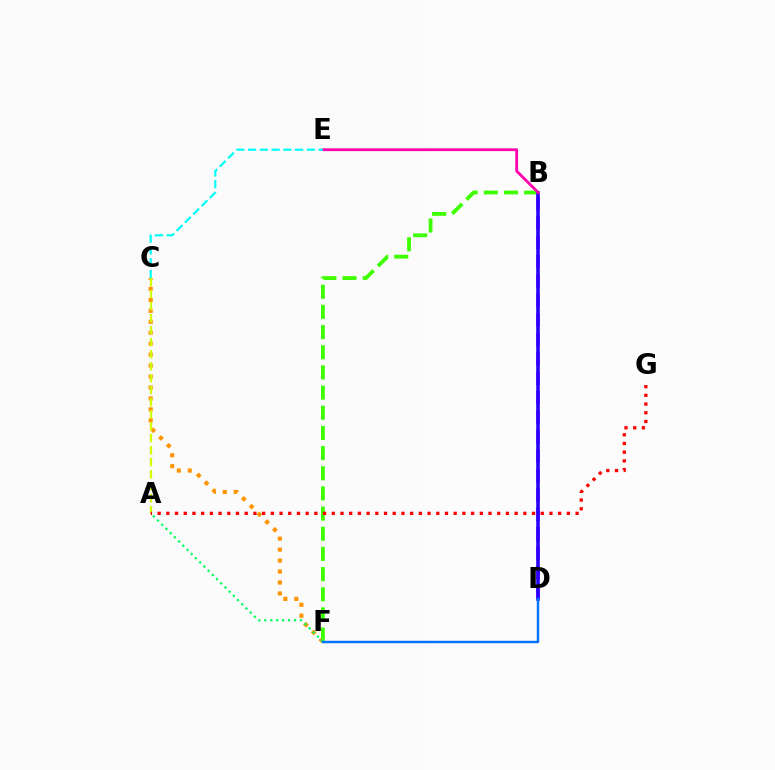{('C', 'F'): [{'color': '#ff9400', 'line_style': 'dotted', 'thickness': 2.98}], ('B', 'D'): [{'color': '#b900ff', 'line_style': 'dashed', 'thickness': 2.64}, {'color': '#2500ff', 'line_style': 'solid', 'thickness': 2.55}], ('A', 'C'): [{'color': '#d1ff00', 'line_style': 'dashed', 'thickness': 1.63}], ('B', 'F'): [{'color': '#3dff00', 'line_style': 'dashed', 'thickness': 2.74}], ('A', 'F'): [{'color': '#00ff5c', 'line_style': 'dotted', 'thickness': 1.61}], ('B', 'E'): [{'color': '#ff00ac', 'line_style': 'solid', 'thickness': 2.02}], ('C', 'E'): [{'color': '#00fff6', 'line_style': 'dashed', 'thickness': 1.6}], ('A', 'G'): [{'color': '#ff0000', 'line_style': 'dotted', 'thickness': 2.37}], ('D', 'F'): [{'color': '#0074ff', 'line_style': 'solid', 'thickness': 1.77}]}